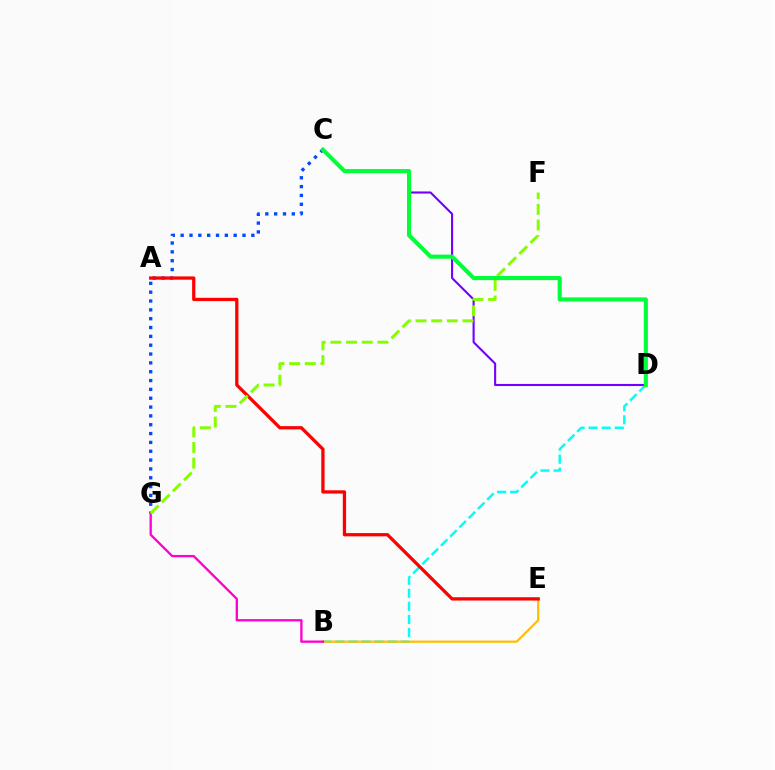{('B', 'D'): [{'color': '#00fff6', 'line_style': 'dashed', 'thickness': 1.77}], ('C', 'D'): [{'color': '#7200ff', 'line_style': 'solid', 'thickness': 1.51}, {'color': '#00ff39', 'line_style': 'solid', 'thickness': 2.95}], ('B', 'E'): [{'color': '#ffbd00', 'line_style': 'solid', 'thickness': 1.59}], ('B', 'G'): [{'color': '#ff00cf', 'line_style': 'solid', 'thickness': 1.67}], ('C', 'G'): [{'color': '#004bff', 'line_style': 'dotted', 'thickness': 2.4}], ('A', 'E'): [{'color': '#ff0000', 'line_style': 'solid', 'thickness': 2.36}], ('F', 'G'): [{'color': '#84ff00', 'line_style': 'dashed', 'thickness': 2.13}]}